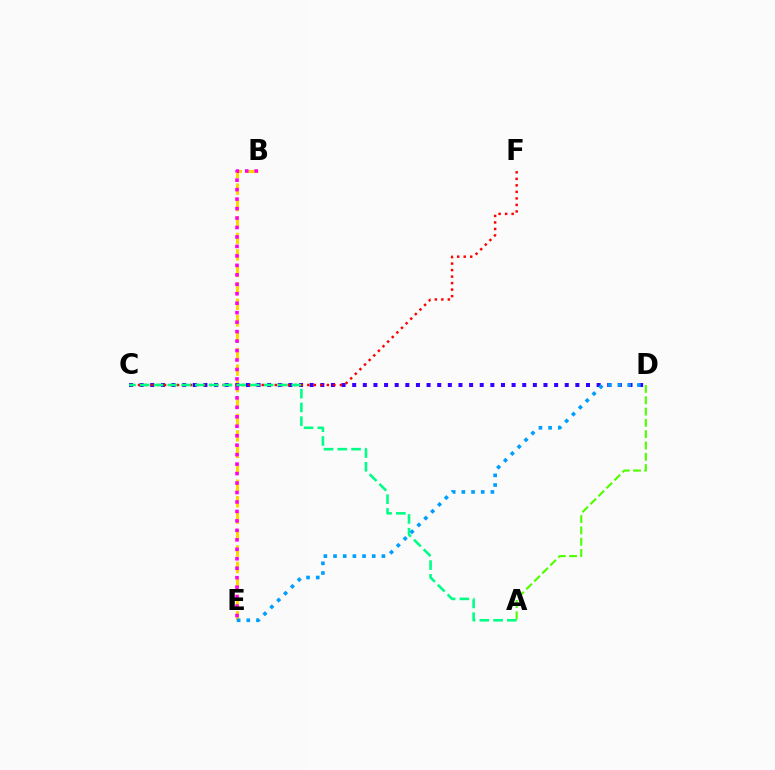{('B', 'E'): [{'color': '#ffd500', 'line_style': 'dashed', 'thickness': 2.23}, {'color': '#ff00ed', 'line_style': 'dotted', 'thickness': 2.57}], ('C', 'D'): [{'color': '#3700ff', 'line_style': 'dotted', 'thickness': 2.89}], ('C', 'F'): [{'color': '#ff0000', 'line_style': 'dotted', 'thickness': 1.77}], ('A', 'C'): [{'color': '#00ff86', 'line_style': 'dashed', 'thickness': 1.87}], ('D', 'E'): [{'color': '#009eff', 'line_style': 'dotted', 'thickness': 2.63}], ('A', 'D'): [{'color': '#4fff00', 'line_style': 'dashed', 'thickness': 1.54}]}